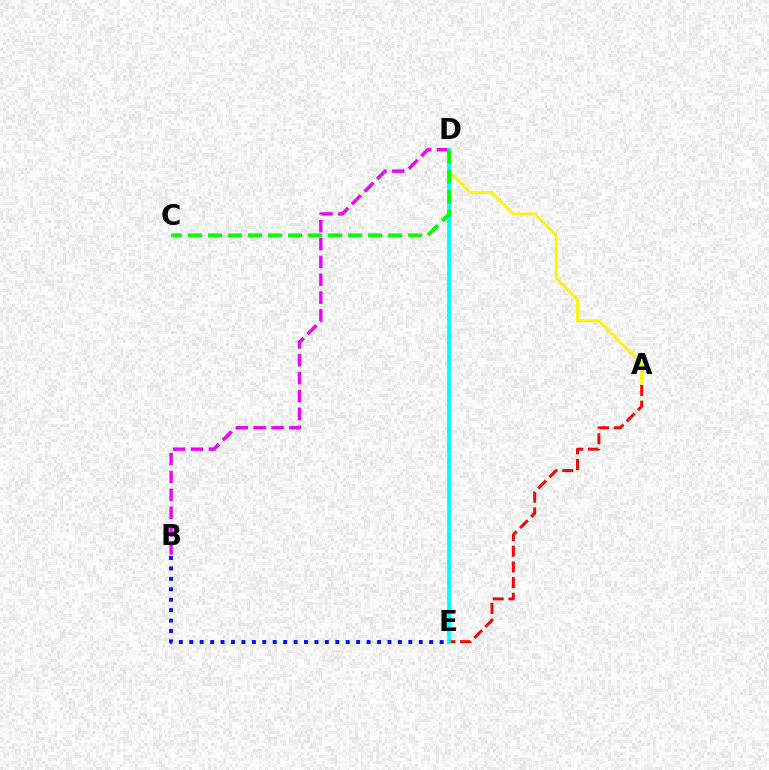{('A', 'D'): [{'color': '#fcf500', 'line_style': 'solid', 'thickness': 1.97}], ('B', 'E'): [{'color': '#0010ff', 'line_style': 'dotted', 'thickness': 2.83}], ('B', 'D'): [{'color': '#ee00ff', 'line_style': 'dashed', 'thickness': 2.43}], ('A', 'E'): [{'color': '#ff0000', 'line_style': 'dashed', 'thickness': 2.13}], ('D', 'E'): [{'color': '#00fff6', 'line_style': 'solid', 'thickness': 2.7}], ('C', 'D'): [{'color': '#08ff00', 'line_style': 'dashed', 'thickness': 2.72}]}